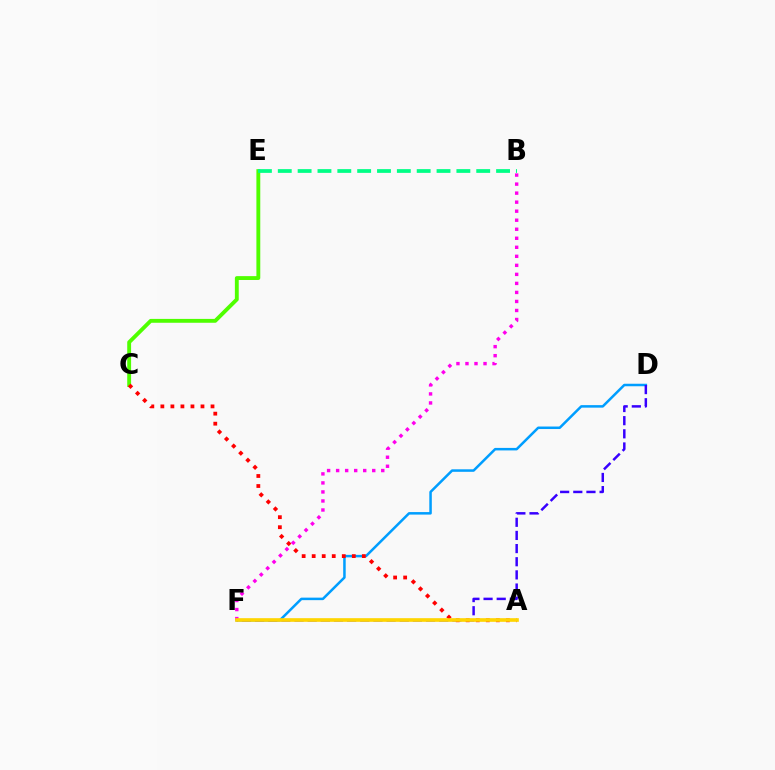{('D', 'F'): [{'color': '#009eff', 'line_style': 'solid', 'thickness': 1.81}, {'color': '#3700ff', 'line_style': 'dashed', 'thickness': 1.79}], ('C', 'E'): [{'color': '#4fff00', 'line_style': 'solid', 'thickness': 2.78}], ('B', 'E'): [{'color': '#00ff86', 'line_style': 'dashed', 'thickness': 2.7}], ('B', 'F'): [{'color': '#ff00ed', 'line_style': 'dotted', 'thickness': 2.45}], ('A', 'C'): [{'color': '#ff0000', 'line_style': 'dotted', 'thickness': 2.73}], ('A', 'F'): [{'color': '#ffd500', 'line_style': 'solid', 'thickness': 2.62}]}